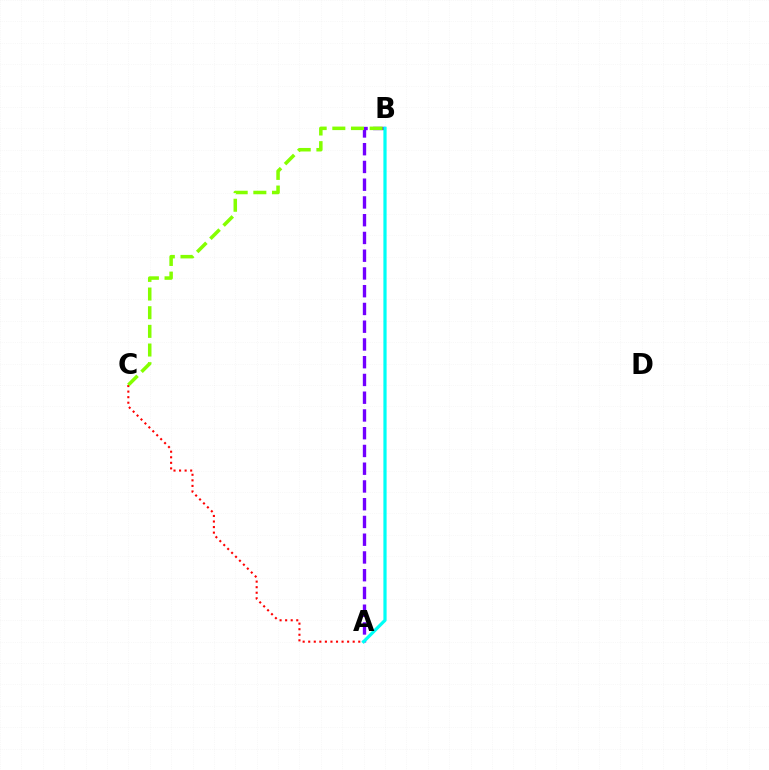{('A', 'B'): [{'color': '#7200ff', 'line_style': 'dashed', 'thickness': 2.41}, {'color': '#00fff6', 'line_style': 'solid', 'thickness': 2.32}], ('A', 'C'): [{'color': '#ff0000', 'line_style': 'dotted', 'thickness': 1.51}], ('B', 'C'): [{'color': '#84ff00', 'line_style': 'dashed', 'thickness': 2.54}]}